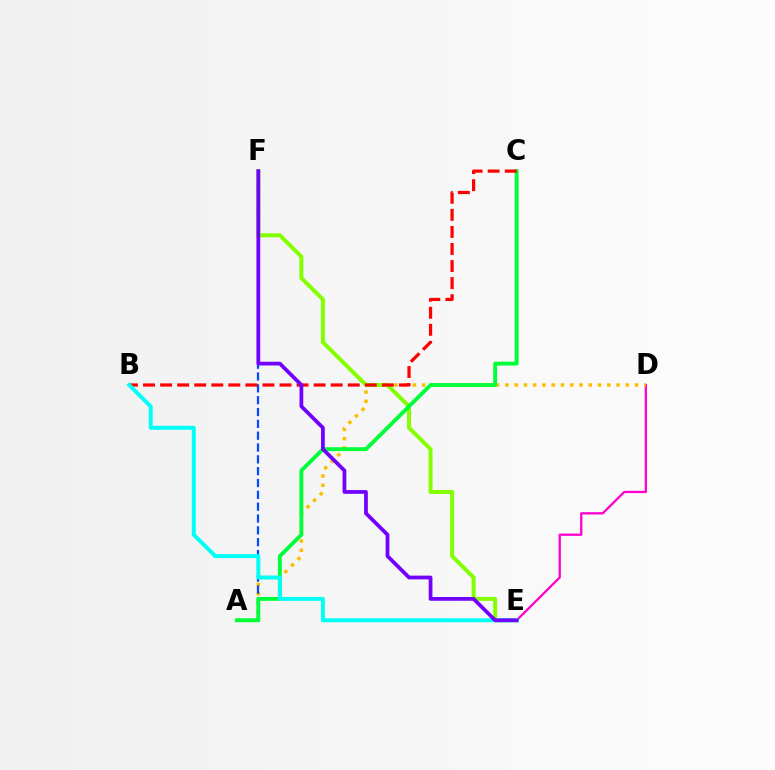{('D', 'E'): [{'color': '#ff00cf', 'line_style': 'solid', 'thickness': 1.65}], ('A', 'D'): [{'color': '#ffbd00', 'line_style': 'dotted', 'thickness': 2.51}], ('A', 'F'): [{'color': '#004bff', 'line_style': 'dashed', 'thickness': 1.61}], ('E', 'F'): [{'color': '#84ff00', 'line_style': 'solid', 'thickness': 2.87}, {'color': '#7200ff', 'line_style': 'solid', 'thickness': 2.7}], ('A', 'C'): [{'color': '#00ff39', 'line_style': 'solid', 'thickness': 2.79}], ('B', 'C'): [{'color': '#ff0000', 'line_style': 'dashed', 'thickness': 2.32}], ('B', 'E'): [{'color': '#00fff6', 'line_style': 'solid', 'thickness': 2.84}]}